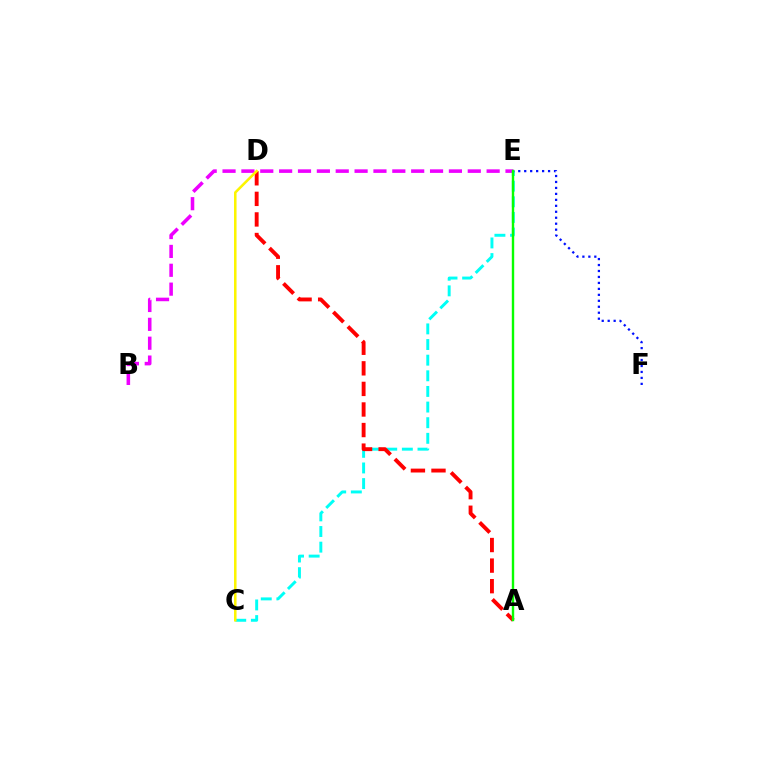{('C', 'E'): [{'color': '#00fff6', 'line_style': 'dashed', 'thickness': 2.12}], ('E', 'F'): [{'color': '#0010ff', 'line_style': 'dotted', 'thickness': 1.62}], ('A', 'D'): [{'color': '#ff0000', 'line_style': 'dashed', 'thickness': 2.79}], ('B', 'E'): [{'color': '#ee00ff', 'line_style': 'dashed', 'thickness': 2.56}], ('C', 'D'): [{'color': '#fcf500', 'line_style': 'solid', 'thickness': 1.83}], ('A', 'E'): [{'color': '#08ff00', 'line_style': 'solid', 'thickness': 1.73}]}